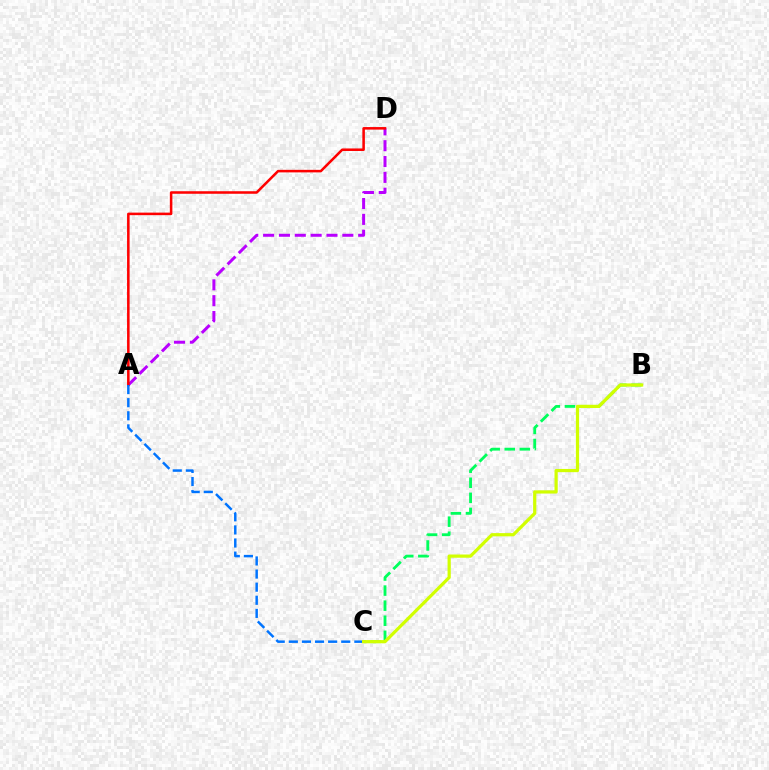{('A', 'D'): [{'color': '#b900ff', 'line_style': 'dashed', 'thickness': 2.15}, {'color': '#ff0000', 'line_style': 'solid', 'thickness': 1.83}], ('A', 'C'): [{'color': '#0074ff', 'line_style': 'dashed', 'thickness': 1.78}], ('B', 'C'): [{'color': '#00ff5c', 'line_style': 'dashed', 'thickness': 2.05}, {'color': '#d1ff00', 'line_style': 'solid', 'thickness': 2.31}]}